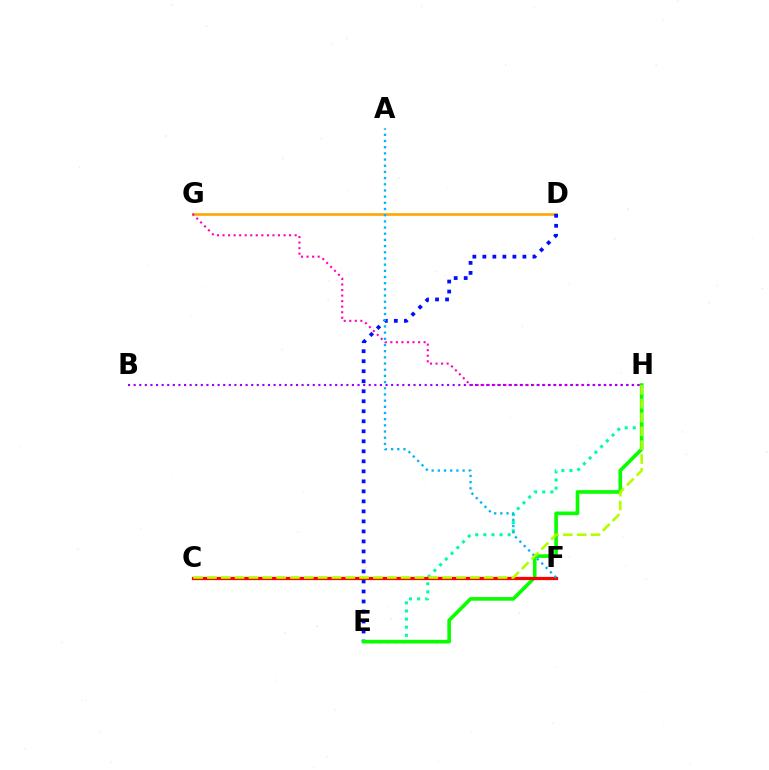{('D', 'G'): [{'color': '#ffa500', 'line_style': 'solid', 'thickness': 1.89}], ('D', 'E'): [{'color': '#0010ff', 'line_style': 'dotted', 'thickness': 2.72}], ('E', 'H'): [{'color': '#00ff9d', 'line_style': 'dotted', 'thickness': 2.2}, {'color': '#08ff00', 'line_style': 'solid', 'thickness': 2.61}], ('G', 'H'): [{'color': '#ff00bd', 'line_style': 'dotted', 'thickness': 1.51}], ('C', 'F'): [{'color': '#ff0000', 'line_style': 'solid', 'thickness': 2.32}], ('B', 'H'): [{'color': '#9b00ff', 'line_style': 'dotted', 'thickness': 1.52}], ('A', 'F'): [{'color': '#00b5ff', 'line_style': 'dotted', 'thickness': 1.68}], ('C', 'H'): [{'color': '#b3ff00', 'line_style': 'dashed', 'thickness': 1.88}]}